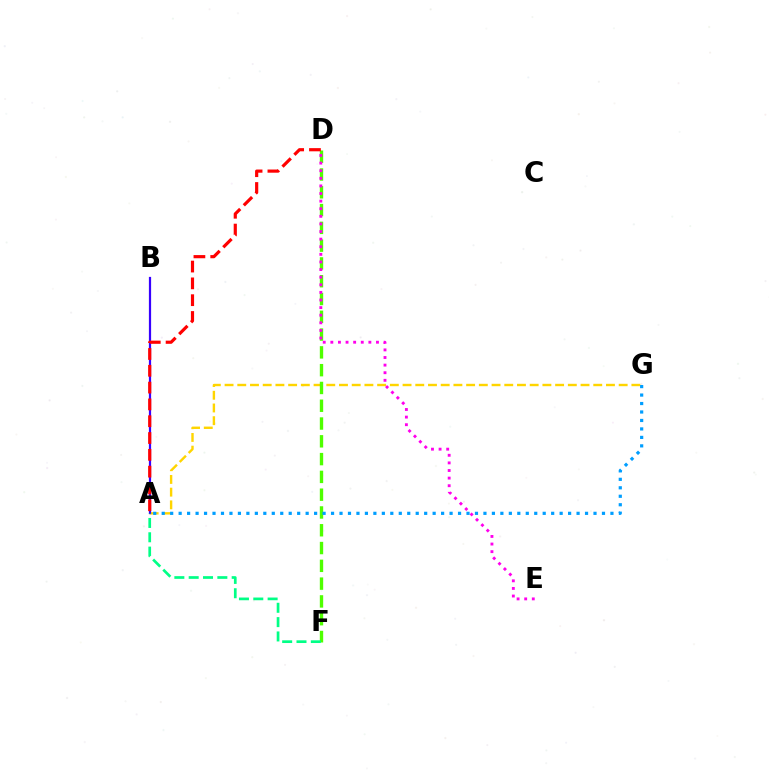{('A', 'G'): [{'color': '#ffd500', 'line_style': 'dashed', 'thickness': 1.73}, {'color': '#009eff', 'line_style': 'dotted', 'thickness': 2.3}], ('A', 'B'): [{'color': '#3700ff', 'line_style': 'solid', 'thickness': 1.6}], ('D', 'F'): [{'color': '#4fff00', 'line_style': 'dashed', 'thickness': 2.42}], ('A', 'D'): [{'color': '#ff0000', 'line_style': 'dashed', 'thickness': 2.28}], ('A', 'F'): [{'color': '#00ff86', 'line_style': 'dashed', 'thickness': 1.95}], ('D', 'E'): [{'color': '#ff00ed', 'line_style': 'dotted', 'thickness': 2.07}]}